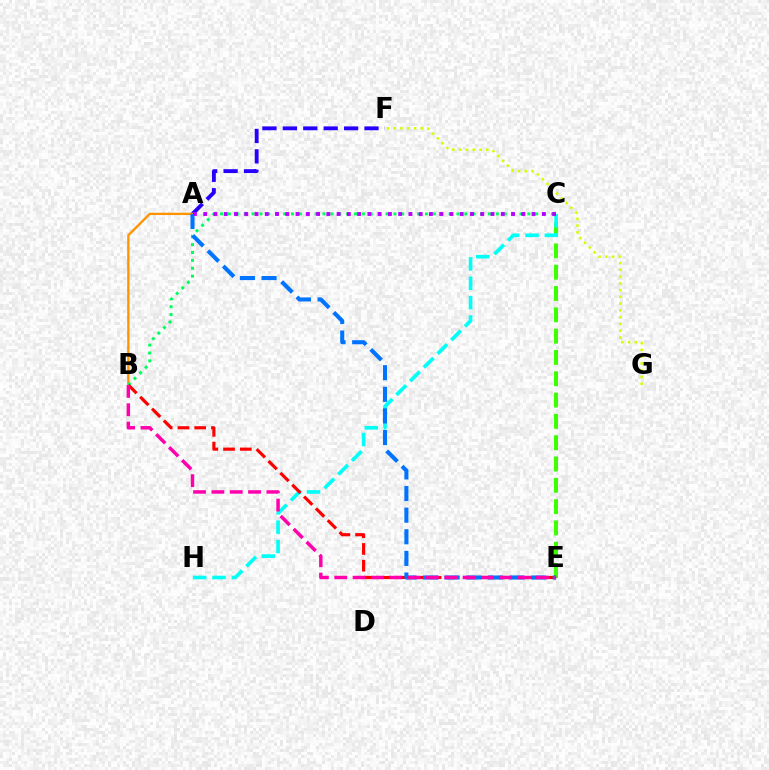{('C', 'E'): [{'color': '#3dff00', 'line_style': 'dashed', 'thickness': 2.9}], ('F', 'G'): [{'color': '#d1ff00', 'line_style': 'dotted', 'thickness': 1.84}], ('A', 'F'): [{'color': '#2500ff', 'line_style': 'dashed', 'thickness': 2.77}], ('C', 'H'): [{'color': '#00fff6', 'line_style': 'dashed', 'thickness': 2.63}], ('A', 'B'): [{'color': '#ff9400', 'line_style': 'solid', 'thickness': 1.67}], ('B', 'C'): [{'color': '#00ff5c', 'line_style': 'dotted', 'thickness': 2.14}], ('B', 'E'): [{'color': '#ff0000', 'line_style': 'dashed', 'thickness': 2.28}, {'color': '#ff00ac', 'line_style': 'dashed', 'thickness': 2.49}], ('A', 'E'): [{'color': '#0074ff', 'line_style': 'dashed', 'thickness': 2.94}], ('A', 'C'): [{'color': '#b900ff', 'line_style': 'dotted', 'thickness': 2.79}]}